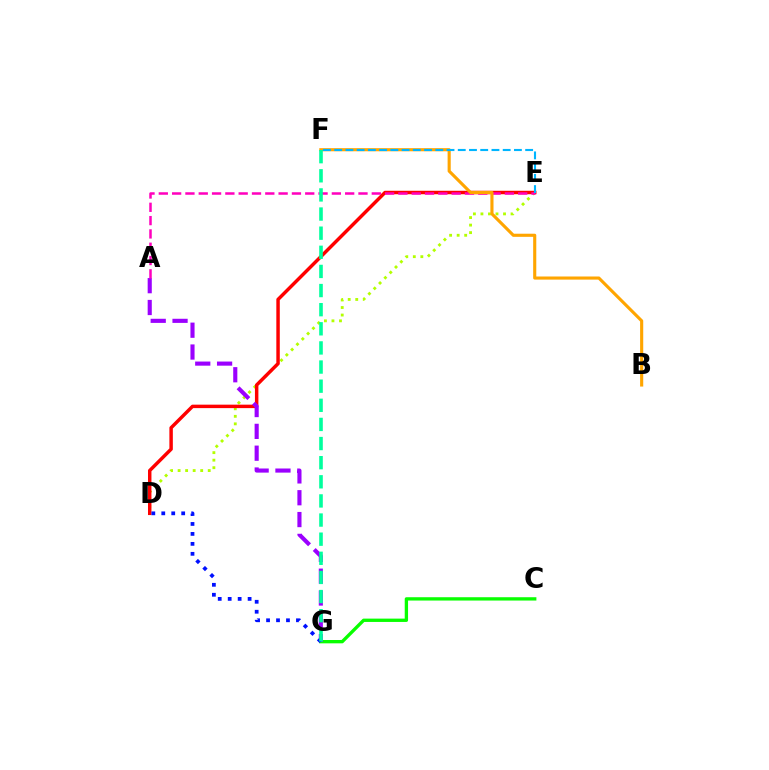{('C', 'G'): [{'color': '#08ff00', 'line_style': 'solid', 'thickness': 2.4}], ('D', 'E'): [{'color': '#b3ff00', 'line_style': 'dotted', 'thickness': 2.05}, {'color': '#ff0000', 'line_style': 'solid', 'thickness': 2.49}], ('A', 'G'): [{'color': '#9b00ff', 'line_style': 'dashed', 'thickness': 2.97}], ('A', 'E'): [{'color': '#ff00bd', 'line_style': 'dashed', 'thickness': 1.81}], ('B', 'F'): [{'color': '#ffa500', 'line_style': 'solid', 'thickness': 2.25}], ('E', 'F'): [{'color': '#00b5ff', 'line_style': 'dashed', 'thickness': 1.53}], ('D', 'G'): [{'color': '#0010ff', 'line_style': 'dotted', 'thickness': 2.71}], ('F', 'G'): [{'color': '#00ff9d', 'line_style': 'dashed', 'thickness': 2.6}]}